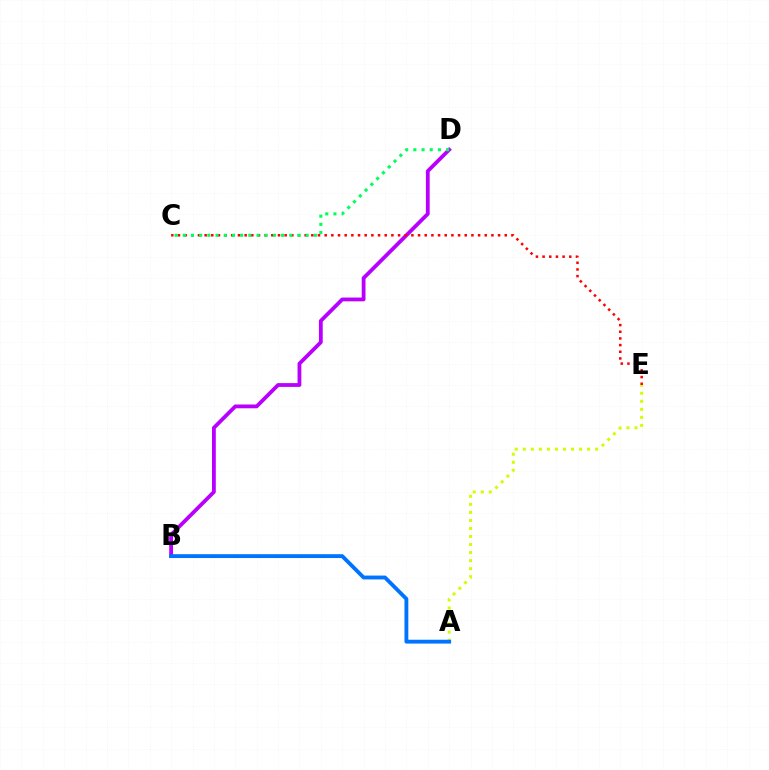{('A', 'E'): [{'color': '#d1ff00', 'line_style': 'dotted', 'thickness': 2.18}], ('B', 'D'): [{'color': '#b900ff', 'line_style': 'solid', 'thickness': 2.73}], ('C', 'E'): [{'color': '#ff0000', 'line_style': 'dotted', 'thickness': 1.81}], ('A', 'B'): [{'color': '#0074ff', 'line_style': 'solid', 'thickness': 2.77}], ('C', 'D'): [{'color': '#00ff5c', 'line_style': 'dotted', 'thickness': 2.23}]}